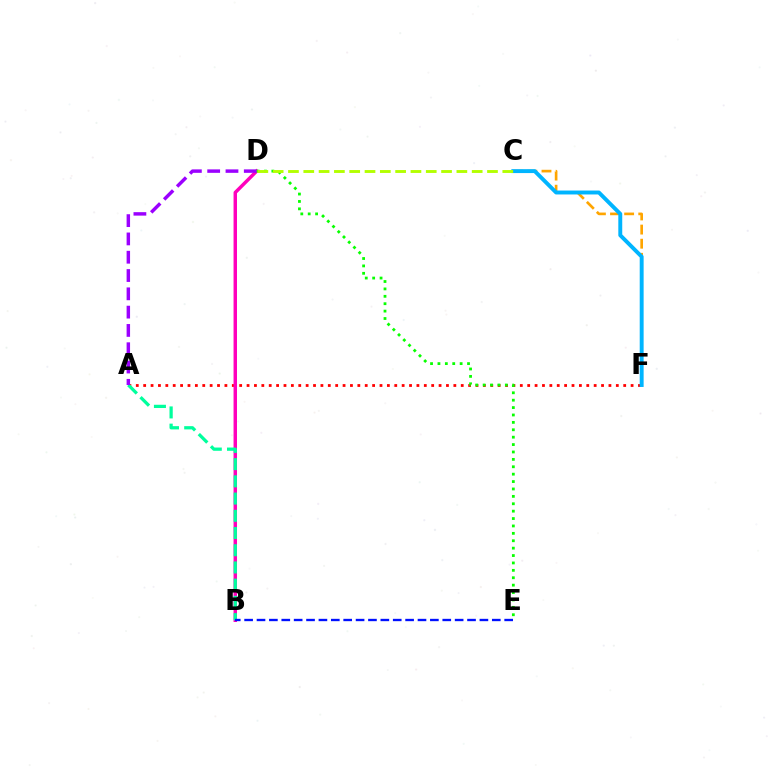{('A', 'F'): [{'color': '#ff0000', 'line_style': 'dotted', 'thickness': 2.01}], ('B', 'D'): [{'color': '#ff00bd', 'line_style': 'solid', 'thickness': 2.49}], ('C', 'F'): [{'color': '#ffa500', 'line_style': 'dashed', 'thickness': 1.92}, {'color': '#00b5ff', 'line_style': 'solid', 'thickness': 2.82}], ('A', 'B'): [{'color': '#00ff9d', 'line_style': 'dashed', 'thickness': 2.34}], ('A', 'D'): [{'color': '#9b00ff', 'line_style': 'dashed', 'thickness': 2.49}], ('D', 'E'): [{'color': '#08ff00', 'line_style': 'dotted', 'thickness': 2.01}], ('C', 'D'): [{'color': '#b3ff00', 'line_style': 'dashed', 'thickness': 2.08}], ('B', 'E'): [{'color': '#0010ff', 'line_style': 'dashed', 'thickness': 1.68}]}